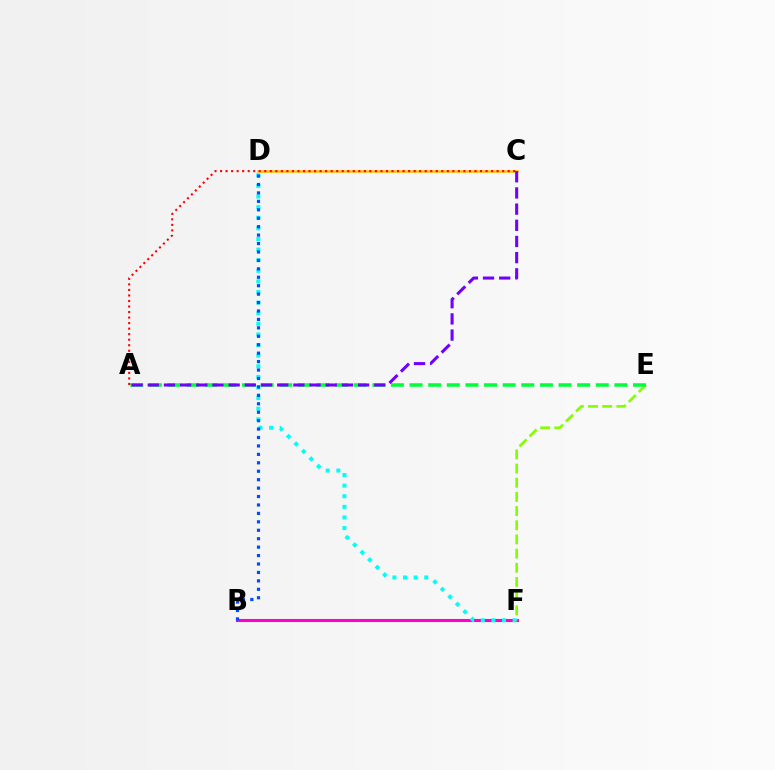{('B', 'F'): [{'color': '#ff00cf', 'line_style': 'solid', 'thickness': 2.21}], ('D', 'F'): [{'color': '#00fff6', 'line_style': 'dotted', 'thickness': 2.88}], ('C', 'D'): [{'color': '#ffbd00', 'line_style': 'solid', 'thickness': 1.82}], ('E', 'F'): [{'color': '#84ff00', 'line_style': 'dashed', 'thickness': 1.93}], ('A', 'E'): [{'color': '#00ff39', 'line_style': 'dashed', 'thickness': 2.53}], ('A', 'C'): [{'color': '#7200ff', 'line_style': 'dashed', 'thickness': 2.2}, {'color': '#ff0000', 'line_style': 'dotted', 'thickness': 1.5}], ('B', 'D'): [{'color': '#004bff', 'line_style': 'dotted', 'thickness': 2.29}]}